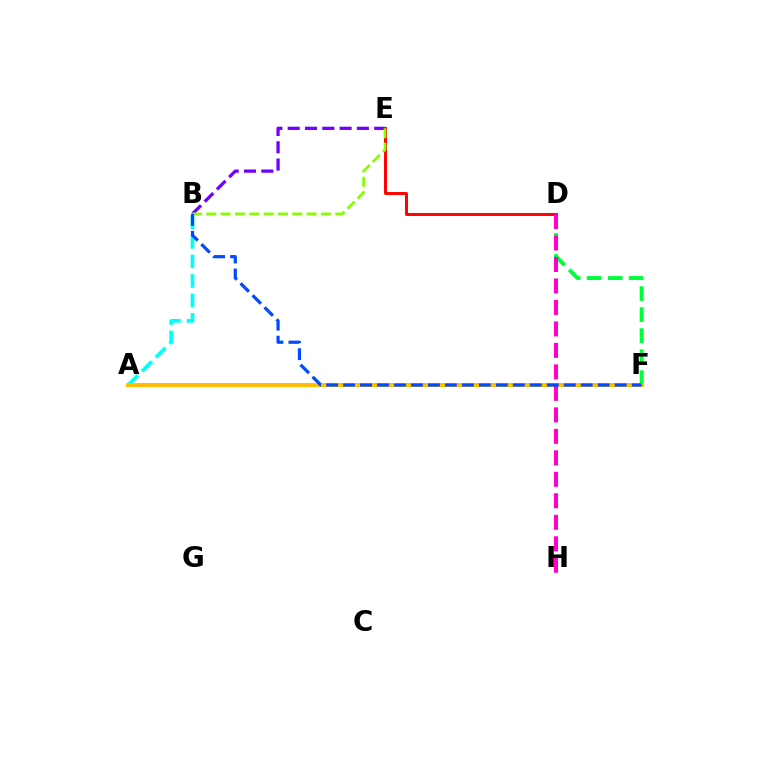{('B', 'E'): [{'color': '#7200ff', 'line_style': 'dashed', 'thickness': 2.35}, {'color': '#84ff00', 'line_style': 'dashed', 'thickness': 1.95}], ('D', 'F'): [{'color': '#00ff39', 'line_style': 'dashed', 'thickness': 2.86}], ('A', 'B'): [{'color': '#00fff6', 'line_style': 'dashed', 'thickness': 2.65}], ('A', 'F'): [{'color': '#ffbd00', 'line_style': 'solid', 'thickness': 2.85}], ('D', 'E'): [{'color': '#ff0000', 'line_style': 'solid', 'thickness': 2.12}], ('D', 'H'): [{'color': '#ff00cf', 'line_style': 'dashed', 'thickness': 2.92}], ('B', 'F'): [{'color': '#004bff', 'line_style': 'dashed', 'thickness': 2.31}]}